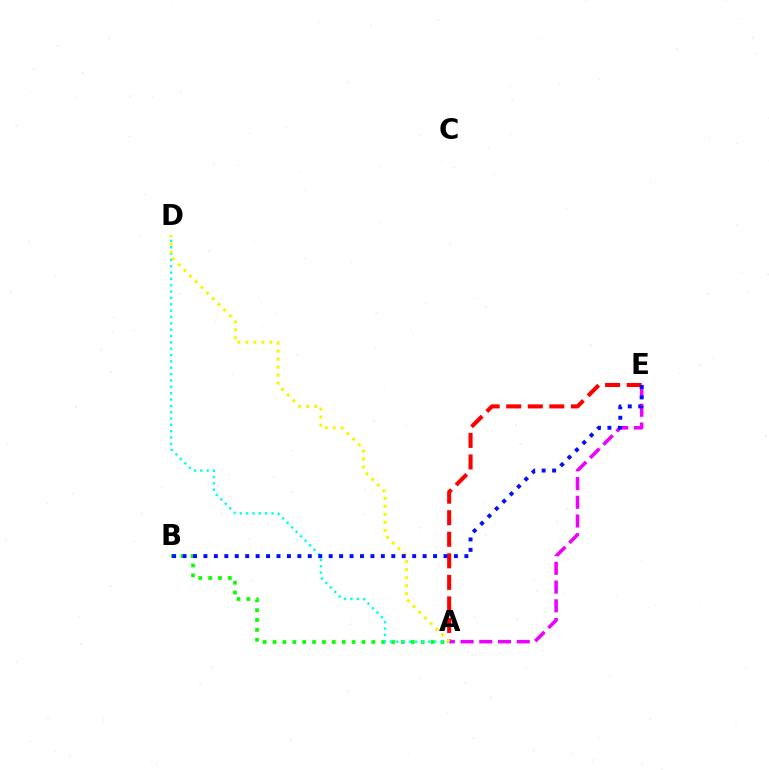{('A', 'B'): [{'color': '#08ff00', 'line_style': 'dotted', 'thickness': 2.68}], ('A', 'E'): [{'color': '#ff0000', 'line_style': 'dashed', 'thickness': 2.93}, {'color': '#ee00ff', 'line_style': 'dashed', 'thickness': 2.54}], ('A', 'D'): [{'color': '#00fff6', 'line_style': 'dotted', 'thickness': 1.72}, {'color': '#fcf500', 'line_style': 'dotted', 'thickness': 2.18}], ('B', 'E'): [{'color': '#0010ff', 'line_style': 'dotted', 'thickness': 2.84}]}